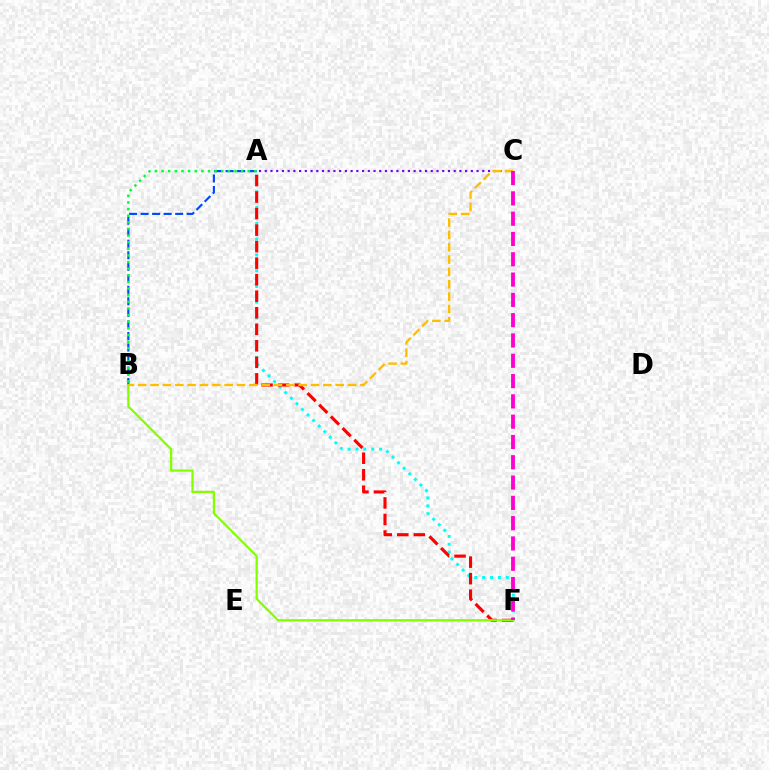{('A', 'F'): [{'color': '#00fff6', 'line_style': 'dotted', 'thickness': 2.14}, {'color': '#ff0000', 'line_style': 'dashed', 'thickness': 2.25}], ('A', 'B'): [{'color': '#004bff', 'line_style': 'dashed', 'thickness': 1.57}, {'color': '#00ff39', 'line_style': 'dotted', 'thickness': 1.8}], ('A', 'C'): [{'color': '#7200ff', 'line_style': 'dotted', 'thickness': 1.56}], ('B', 'F'): [{'color': '#84ff00', 'line_style': 'solid', 'thickness': 1.61}], ('B', 'C'): [{'color': '#ffbd00', 'line_style': 'dashed', 'thickness': 1.68}], ('C', 'F'): [{'color': '#ff00cf', 'line_style': 'dashed', 'thickness': 2.76}]}